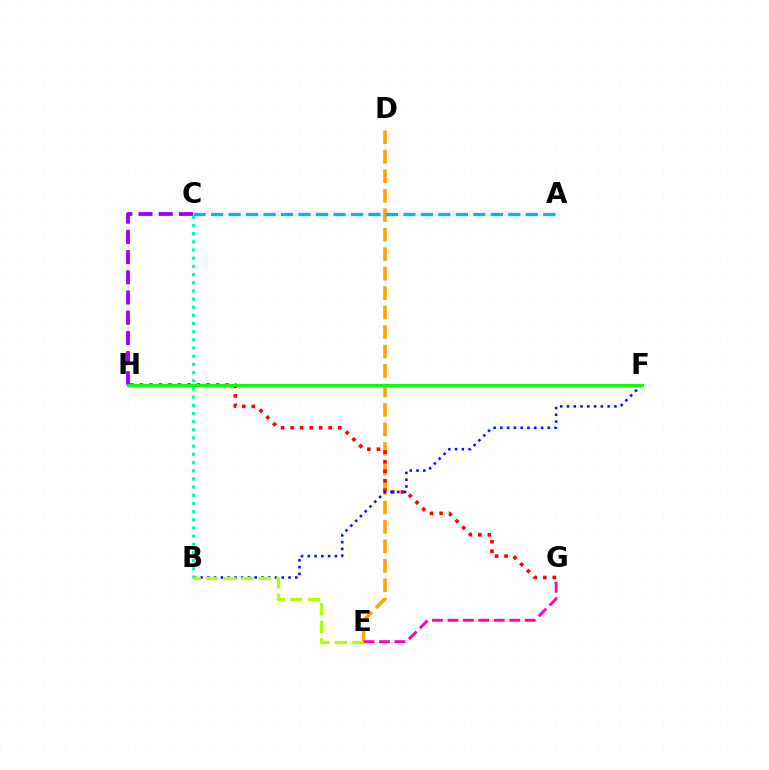{('C', 'H'): [{'color': '#9b00ff', 'line_style': 'dashed', 'thickness': 2.75}], ('D', 'E'): [{'color': '#ffa500', 'line_style': 'dashed', 'thickness': 2.65}], ('G', 'H'): [{'color': '#ff0000', 'line_style': 'dotted', 'thickness': 2.59}], ('B', 'F'): [{'color': '#0010ff', 'line_style': 'dotted', 'thickness': 1.84}], ('B', 'C'): [{'color': '#00ff9d', 'line_style': 'dotted', 'thickness': 2.22}], ('A', 'C'): [{'color': '#00b5ff', 'line_style': 'dashed', 'thickness': 2.38}], ('F', 'H'): [{'color': '#08ff00', 'line_style': 'solid', 'thickness': 2.13}], ('B', 'E'): [{'color': '#b3ff00', 'line_style': 'dashed', 'thickness': 2.38}], ('E', 'G'): [{'color': '#ff00bd', 'line_style': 'dashed', 'thickness': 2.1}]}